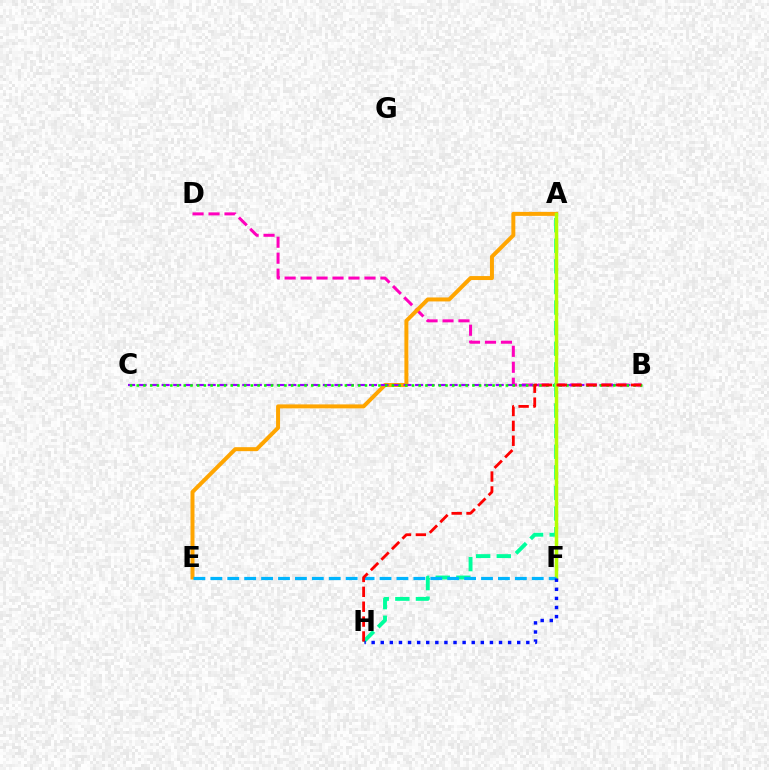{('B', 'D'): [{'color': '#ff00bd', 'line_style': 'dashed', 'thickness': 2.17}], ('A', 'E'): [{'color': '#ffa500', 'line_style': 'solid', 'thickness': 2.86}], ('B', 'C'): [{'color': '#9b00ff', 'line_style': 'dashed', 'thickness': 1.57}, {'color': '#08ff00', 'line_style': 'dotted', 'thickness': 1.82}], ('A', 'H'): [{'color': '#00ff9d', 'line_style': 'dashed', 'thickness': 2.8}], ('A', 'F'): [{'color': '#b3ff00', 'line_style': 'solid', 'thickness': 2.52}], ('E', 'F'): [{'color': '#00b5ff', 'line_style': 'dashed', 'thickness': 2.3}], ('B', 'H'): [{'color': '#ff0000', 'line_style': 'dashed', 'thickness': 2.02}], ('F', 'H'): [{'color': '#0010ff', 'line_style': 'dotted', 'thickness': 2.47}]}